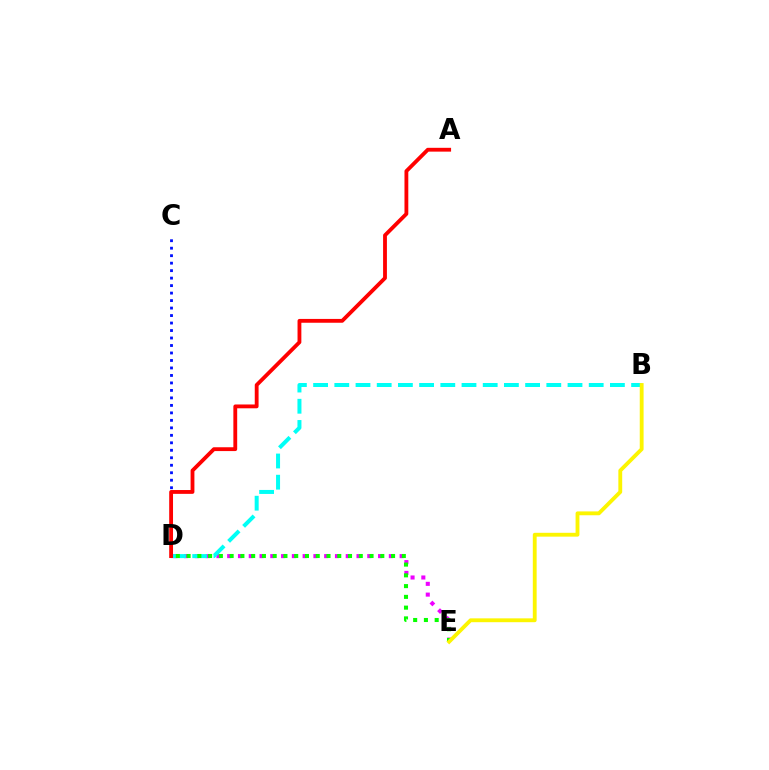{('D', 'E'): [{'color': '#ee00ff', 'line_style': 'dotted', 'thickness': 2.93}, {'color': '#08ff00', 'line_style': 'dotted', 'thickness': 2.92}], ('C', 'D'): [{'color': '#0010ff', 'line_style': 'dotted', 'thickness': 2.03}], ('B', 'D'): [{'color': '#00fff6', 'line_style': 'dashed', 'thickness': 2.88}], ('B', 'E'): [{'color': '#fcf500', 'line_style': 'solid', 'thickness': 2.77}], ('A', 'D'): [{'color': '#ff0000', 'line_style': 'solid', 'thickness': 2.75}]}